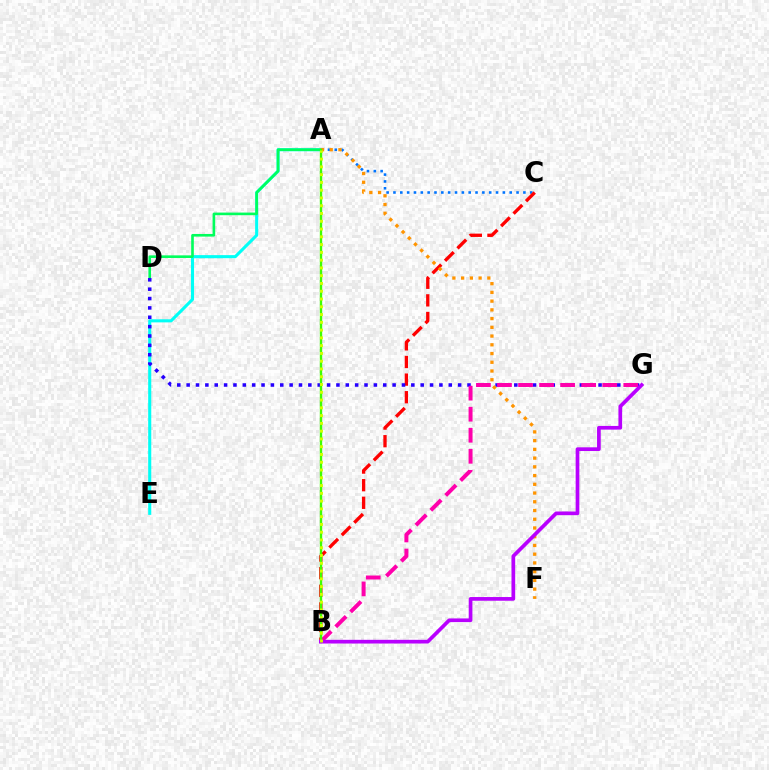{('A', 'C'): [{'color': '#0074ff', 'line_style': 'dotted', 'thickness': 1.86}], ('A', 'E'): [{'color': '#00fff6', 'line_style': 'solid', 'thickness': 2.22}], ('B', 'C'): [{'color': '#ff0000', 'line_style': 'dashed', 'thickness': 2.39}], ('A', 'D'): [{'color': '#00ff5c', 'line_style': 'solid', 'thickness': 1.89}], ('D', 'G'): [{'color': '#2500ff', 'line_style': 'dotted', 'thickness': 2.54}], ('A', 'F'): [{'color': '#ff9400', 'line_style': 'dotted', 'thickness': 2.37}], ('B', 'G'): [{'color': '#ff00ac', 'line_style': 'dashed', 'thickness': 2.86}, {'color': '#b900ff', 'line_style': 'solid', 'thickness': 2.66}], ('A', 'B'): [{'color': '#3dff00', 'line_style': 'solid', 'thickness': 1.71}, {'color': '#d1ff00', 'line_style': 'dotted', 'thickness': 2.11}]}